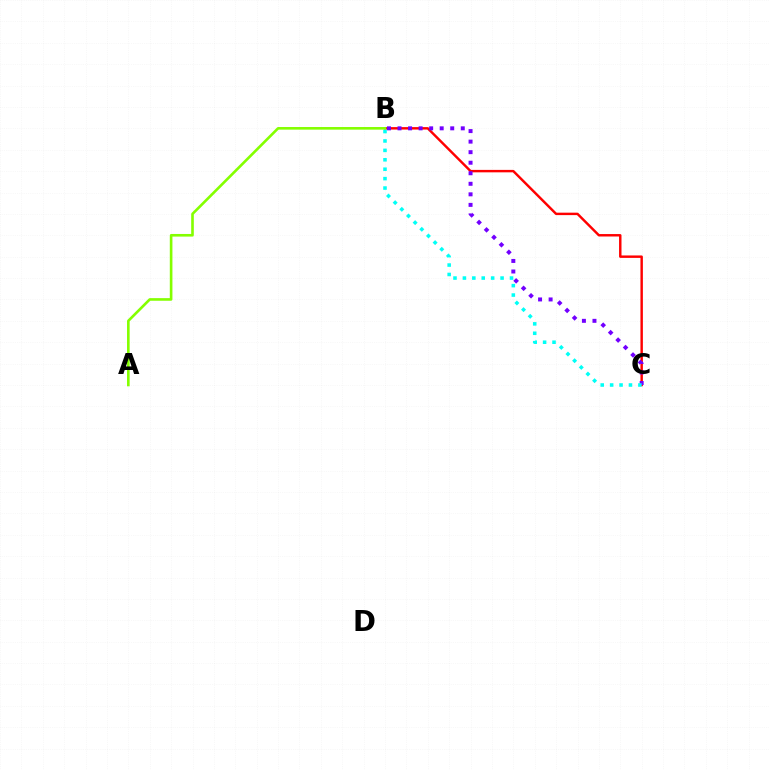{('B', 'C'): [{'color': '#ff0000', 'line_style': 'solid', 'thickness': 1.76}, {'color': '#7200ff', 'line_style': 'dotted', 'thickness': 2.86}, {'color': '#00fff6', 'line_style': 'dotted', 'thickness': 2.56}], ('A', 'B'): [{'color': '#84ff00', 'line_style': 'solid', 'thickness': 1.89}]}